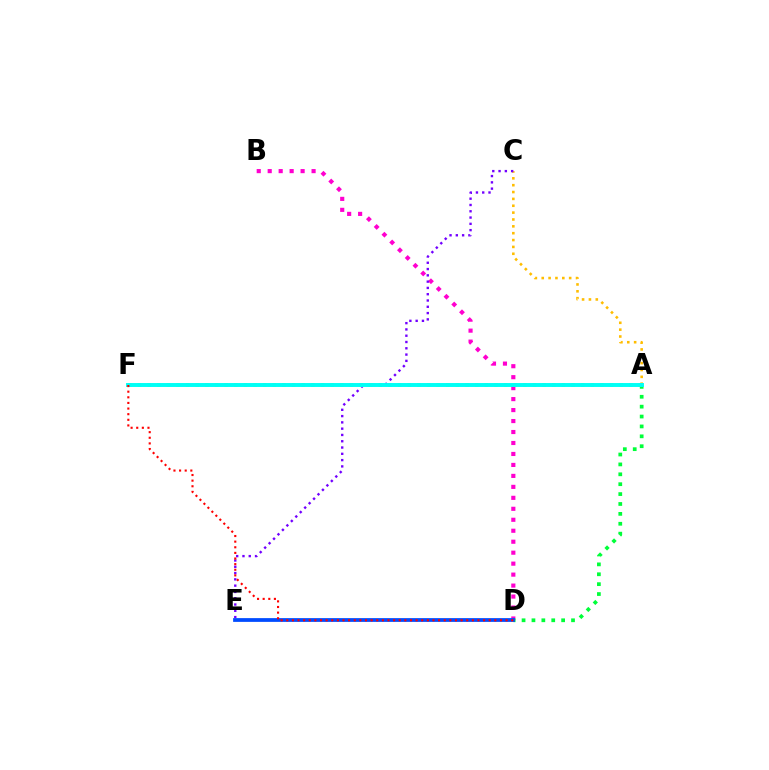{('B', 'D'): [{'color': '#ff00cf', 'line_style': 'dotted', 'thickness': 2.98}], ('A', 'C'): [{'color': '#ffbd00', 'line_style': 'dotted', 'thickness': 1.86}], ('A', 'D'): [{'color': '#00ff39', 'line_style': 'dotted', 'thickness': 2.69}], ('C', 'E'): [{'color': '#7200ff', 'line_style': 'dotted', 'thickness': 1.71}], ('D', 'E'): [{'color': '#004bff', 'line_style': 'solid', 'thickness': 2.71}], ('A', 'F'): [{'color': '#84ff00', 'line_style': 'dotted', 'thickness': 2.62}, {'color': '#00fff6', 'line_style': 'solid', 'thickness': 2.83}], ('D', 'F'): [{'color': '#ff0000', 'line_style': 'dotted', 'thickness': 1.53}]}